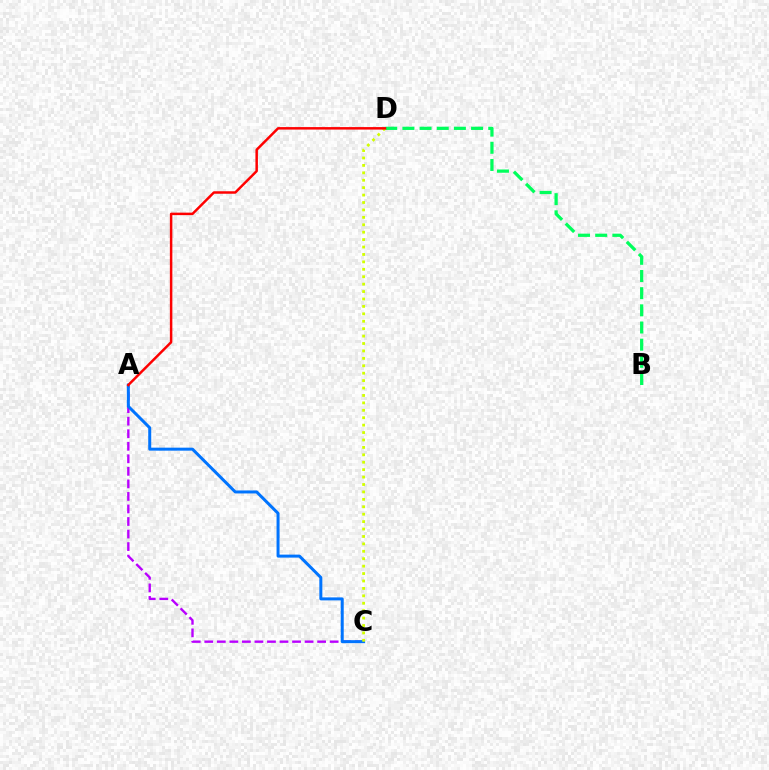{('B', 'D'): [{'color': '#00ff5c', 'line_style': 'dashed', 'thickness': 2.33}], ('A', 'C'): [{'color': '#b900ff', 'line_style': 'dashed', 'thickness': 1.7}, {'color': '#0074ff', 'line_style': 'solid', 'thickness': 2.16}], ('C', 'D'): [{'color': '#d1ff00', 'line_style': 'dotted', 'thickness': 2.02}], ('A', 'D'): [{'color': '#ff0000', 'line_style': 'solid', 'thickness': 1.79}]}